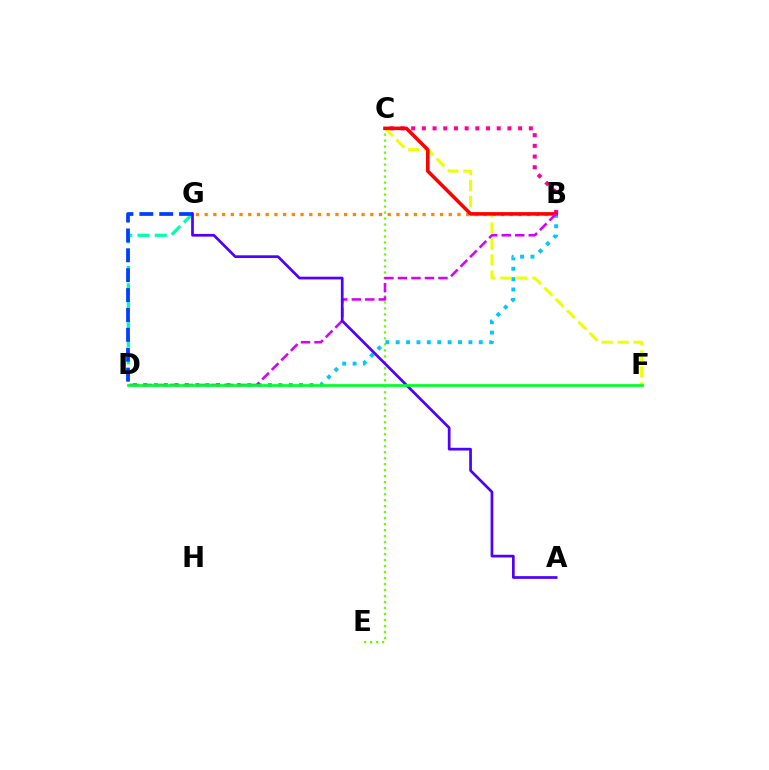{('B', 'C'): [{'color': '#ff00a0', 'line_style': 'dotted', 'thickness': 2.91}, {'color': '#ff0000', 'line_style': 'solid', 'thickness': 2.56}], ('B', 'D'): [{'color': '#00c7ff', 'line_style': 'dotted', 'thickness': 2.82}, {'color': '#d600ff', 'line_style': 'dashed', 'thickness': 1.83}], ('B', 'G'): [{'color': '#ff8800', 'line_style': 'dotted', 'thickness': 2.37}], ('D', 'G'): [{'color': '#00ffaf', 'line_style': 'dashed', 'thickness': 2.35}, {'color': '#003fff', 'line_style': 'dashed', 'thickness': 2.7}], ('C', 'F'): [{'color': '#eeff00', 'line_style': 'dashed', 'thickness': 2.17}], ('C', 'E'): [{'color': '#66ff00', 'line_style': 'dotted', 'thickness': 1.63}], ('A', 'G'): [{'color': '#4f00ff', 'line_style': 'solid', 'thickness': 1.96}], ('D', 'F'): [{'color': '#00ff27', 'line_style': 'solid', 'thickness': 1.96}]}